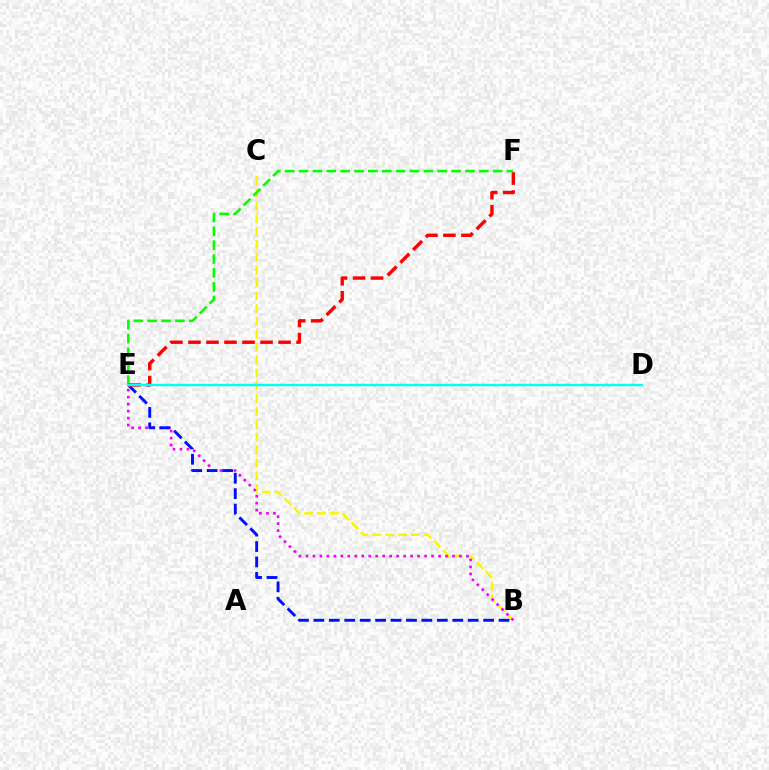{('B', 'C'): [{'color': '#fcf500', 'line_style': 'dashed', 'thickness': 1.75}], ('E', 'F'): [{'color': '#08ff00', 'line_style': 'dashed', 'thickness': 1.88}, {'color': '#ff0000', 'line_style': 'dashed', 'thickness': 2.45}], ('B', 'E'): [{'color': '#ee00ff', 'line_style': 'dotted', 'thickness': 1.9}, {'color': '#0010ff', 'line_style': 'dashed', 'thickness': 2.1}], ('D', 'E'): [{'color': '#00fff6', 'line_style': 'solid', 'thickness': 1.73}]}